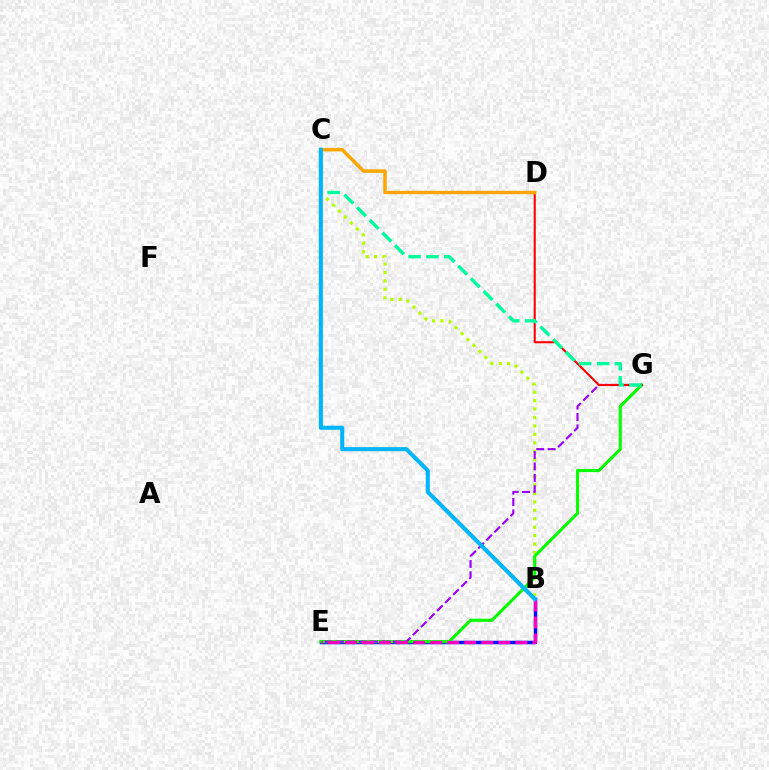{('B', 'C'): [{'color': '#b3ff00', 'line_style': 'dotted', 'thickness': 2.29}, {'color': '#00b5ff', 'line_style': 'solid', 'thickness': 2.94}], ('B', 'E'): [{'color': '#0010ff', 'line_style': 'solid', 'thickness': 2.51}, {'color': '#ff00bd', 'line_style': 'dashed', 'thickness': 2.32}], ('E', 'G'): [{'color': '#08ff00', 'line_style': 'solid', 'thickness': 2.23}, {'color': '#9b00ff', 'line_style': 'dashed', 'thickness': 1.55}], ('D', 'G'): [{'color': '#ff0000', 'line_style': 'solid', 'thickness': 1.5}], ('C', 'D'): [{'color': '#ffa500', 'line_style': 'solid', 'thickness': 2.51}], ('C', 'G'): [{'color': '#00ff9d', 'line_style': 'dashed', 'thickness': 2.43}]}